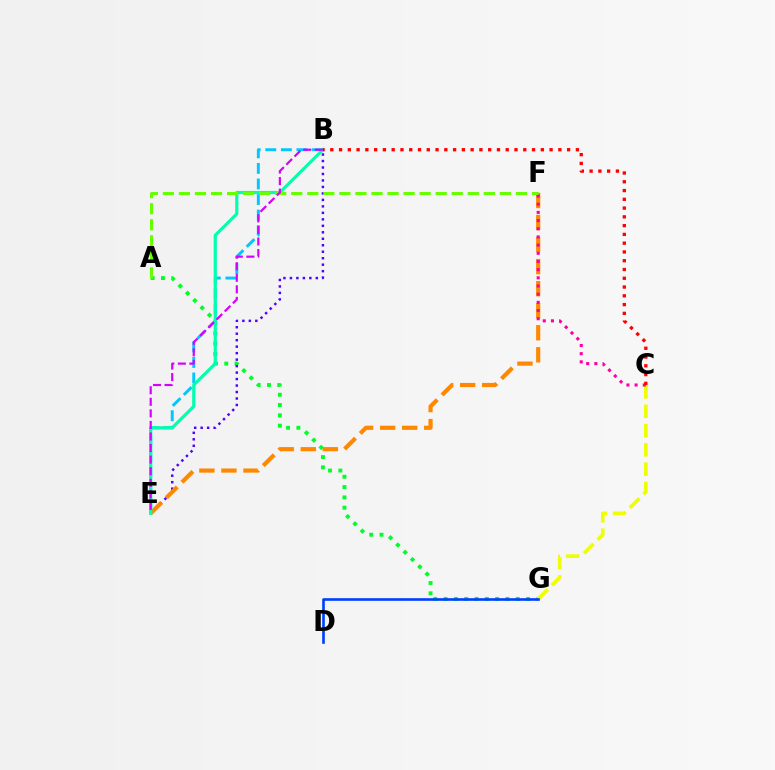{('A', 'G'): [{'color': '#00ff27', 'line_style': 'dotted', 'thickness': 2.8}], ('C', 'G'): [{'color': '#eeff00', 'line_style': 'dashed', 'thickness': 2.62}], ('B', 'E'): [{'color': '#4f00ff', 'line_style': 'dotted', 'thickness': 1.76}, {'color': '#00c7ff', 'line_style': 'dashed', 'thickness': 2.11}, {'color': '#00ffaf', 'line_style': 'solid', 'thickness': 2.28}, {'color': '#d600ff', 'line_style': 'dashed', 'thickness': 1.57}], ('E', 'F'): [{'color': '#ff8800', 'line_style': 'dashed', 'thickness': 2.99}], ('C', 'F'): [{'color': '#ff00a0', 'line_style': 'dotted', 'thickness': 2.22}], ('D', 'G'): [{'color': '#003fff', 'line_style': 'solid', 'thickness': 1.9}], ('A', 'F'): [{'color': '#66ff00', 'line_style': 'dashed', 'thickness': 2.18}], ('B', 'C'): [{'color': '#ff0000', 'line_style': 'dotted', 'thickness': 2.38}]}